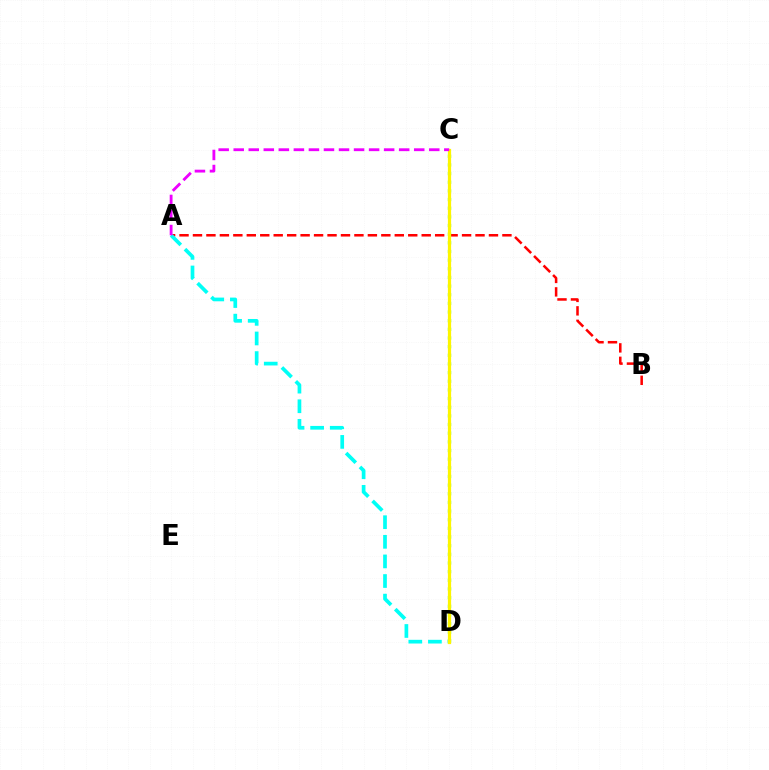{('A', 'B'): [{'color': '#ff0000', 'line_style': 'dashed', 'thickness': 1.83}], ('C', 'D'): [{'color': '#0010ff', 'line_style': 'dotted', 'thickness': 1.89}, {'color': '#08ff00', 'line_style': 'dotted', 'thickness': 2.35}, {'color': '#fcf500', 'line_style': 'solid', 'thickness': 2.31}], ('A', 'D'): [{'color': '#00fff6', 'line_style': 'dashed', 'thickness': 2.66}], ('A', 'C'): [{'color': '#ee00ff', 'line_style': 'dashed', 'thickness': 2.04}]}